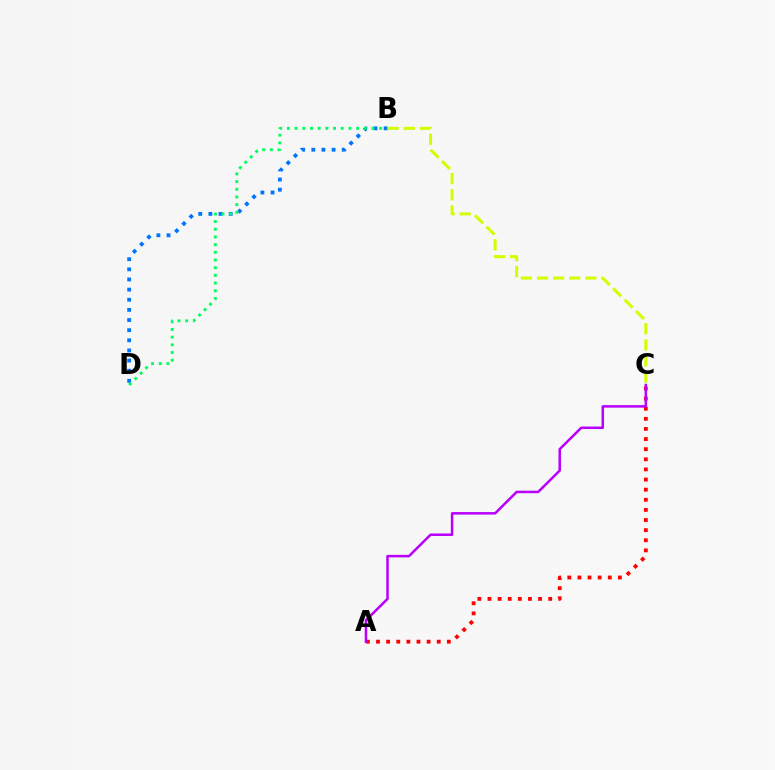{('A', 'C'): [{'color': '#ff0000', 'line_style': 'dotted', 'thickness': 2.75}, {'color': '#b900ff', 'line_style': 'solid', 'thickness': 1.81}], ('B', 'D'): [{'color': '#0074ff', 'line_style': 'dotted', 'thickness': 2.75}, {'color': '#00ff5c', 'line_style': 'dotted', 'thickness': 2.09}], ('B', 'C'): [{'color': '#d1ff00', 'line_style': 'dashed', 'thickness': 2.19}]}